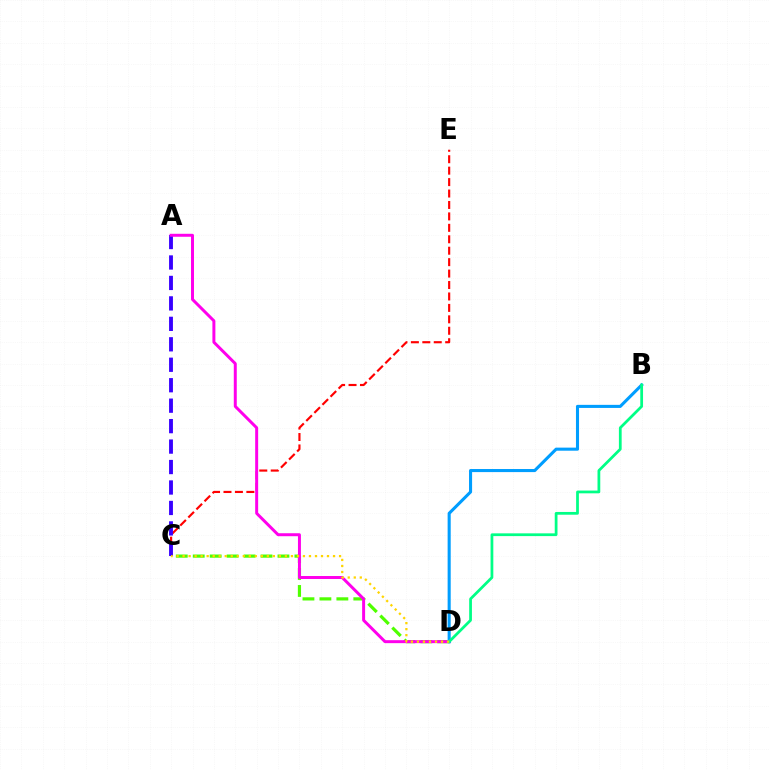{('C', 'E'): [{'color': '#ff0000', 'line_style': 'dashed', 'thickness': 1.55}], ('A', 'C'): [{'color': '#3700ff', 'line_style': 'dashed', 'thickness': 2.78}], ('C', 'D'): [{'color': '#4fff00', 'line_style': 'dashed', 'thickness': 2.3}, {'color': '#ffd500', 'line_style': 'dotted', 'thickness': 1.63}], ('A', 'D'): [{'color': '#ff00ed', 'line_style': 'solid', 'thickness': 2.14}], ('B', 'D'): [{'color': '#009eff', 'line_style': 'solid', 'thickness': 2.22}, {'color': '#00ff86', 'line_style': 'solid', 'thickness': 1.98}]}